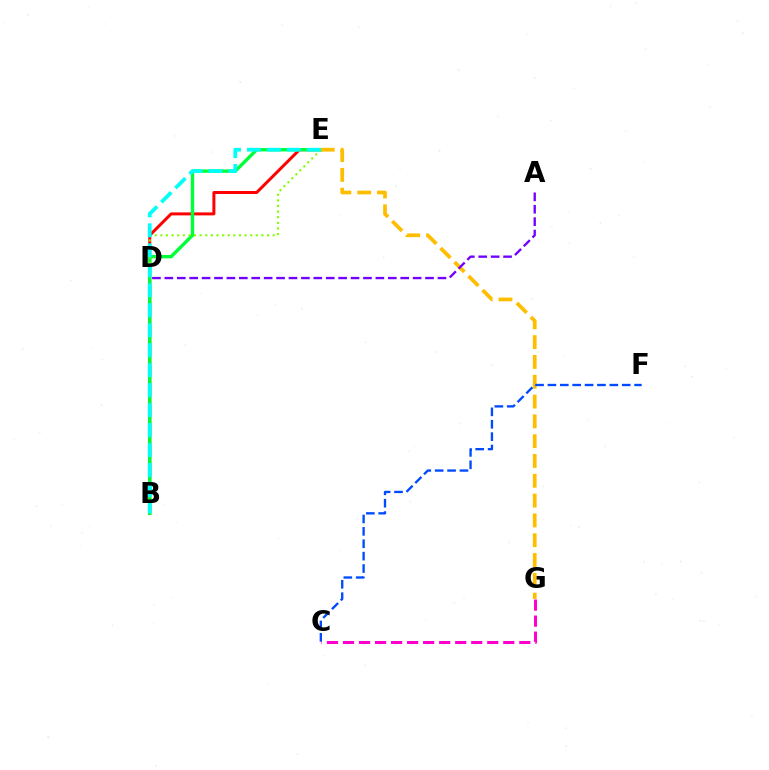{('B', 'E'): [{'color': '#ff0000', 'line_style': 'solid', 'thickness': 2.15}, {'color': '#00ff39', 'line_style': 'solid', 'thickness': 2.44}, {'color': '#00fff6', 'line_style': 'dashed', 'thickness': 2.71}], ('E', 'G'): [{'color': '#ffbd00', 'line_style': 'dashed', 'thickness': 2.69}], ('C', 'F'): [{'color': '#004bff', 'line_style': 'dashed', 'thickness': 1.68}], ('D', 'E'): [{'color': '#84ff00', 'line_style': 'dotted', 'thickness': 1.52}], ('C', 'G'): [{'color': '#ff00cf', 'line_style': 'dashed', 'thickness': 2.18}], ('A', 'D'): [{'color': '#7200ff', 'line_style': 'dashed', 'thickness': 1.69}]}